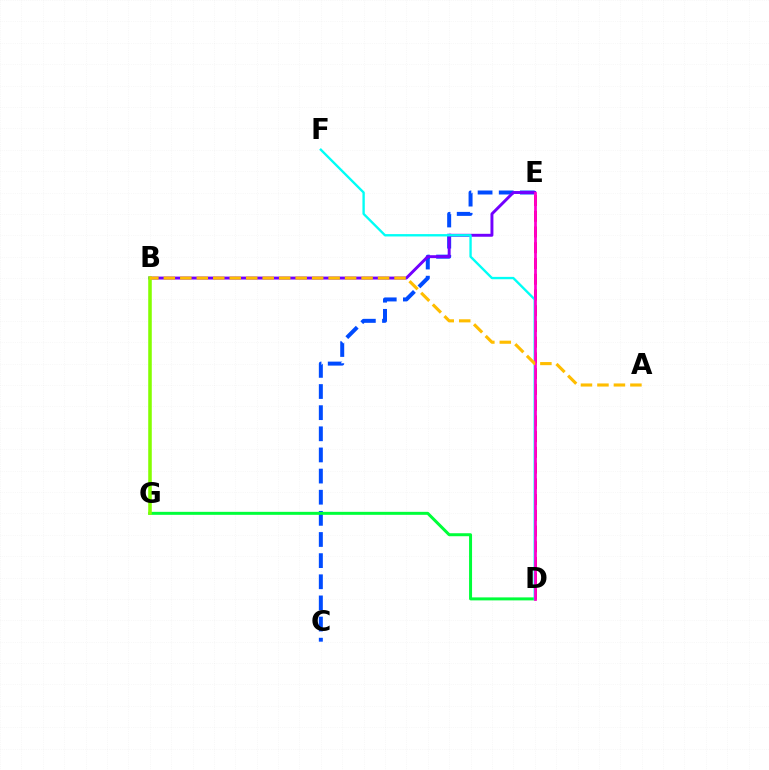{('D', 'E'): [{'color': '#ff0000', 'line_style': 'dashed', 'thickness': 2.14}, {'color': '#ff00cf', 'line_style': 'solid', 'thickness': 1.98}], ('C', 'E'): [{'color': '#004bff', 'line_style': 'dashed', 'thickness': 2.87}], ('D', 'G'): [{'color': '#00ff39', 'line_style': 'solid', 'thickness': 2.16}], ('B', 'E'): [{'color': '#7200ff', 'line_style': 'solid', 'thickness': 2.11}], ('D', 'F'): [{'color': '#00fff6', 'line_style': 'solid', 'thickness': 1.7}], ('B', 'G'): [{'color': '#84ff00', 'line_style': 'solid', 'thickness': 2.56}], ('A', 'B'): [{'color': '#ffbd00', 'line_style': 'dashed', 'thickness': 2.24}]}